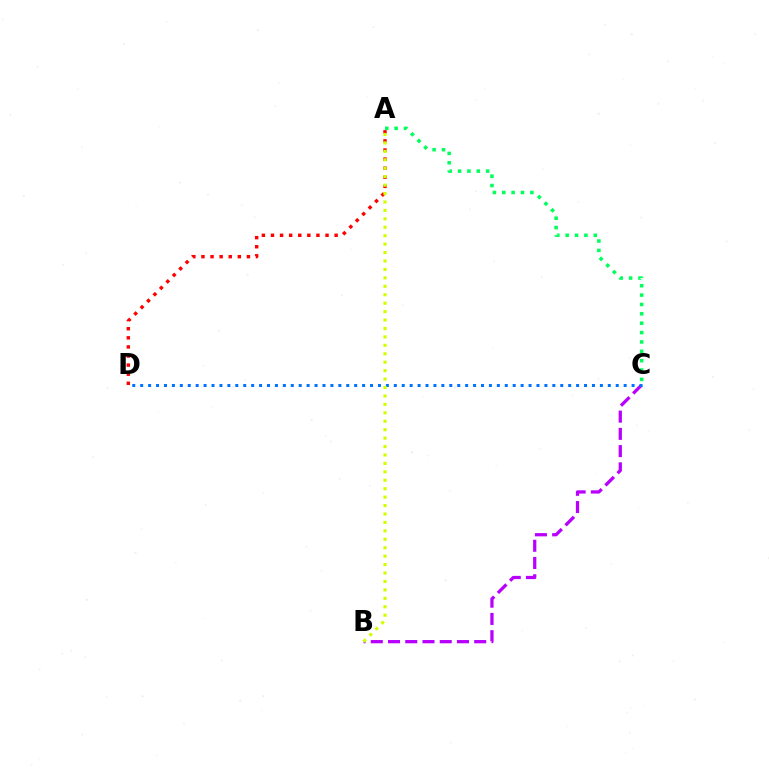{('B', 'C'): [{'color': '#b900ff', 'line_style': 'dashed', 'thickness': 2.34}], ('C', 'D'): [{'color': '#0074ff', 'line_style': 'dotted', 'thickness': 2.15}], ('A', 'D'): [{'color': '#ff0000', 'line_style': 'dotted', 'thickness': 2.47}], ('A', 'C'): [{'color': '#00ff5c', 'line_style': 'dotted', 'thickness': 2.55}], ('A', 'B'): [{'color': '#d1ff00', 'line_style': 'dotted', 'thickness': 2.29}]}